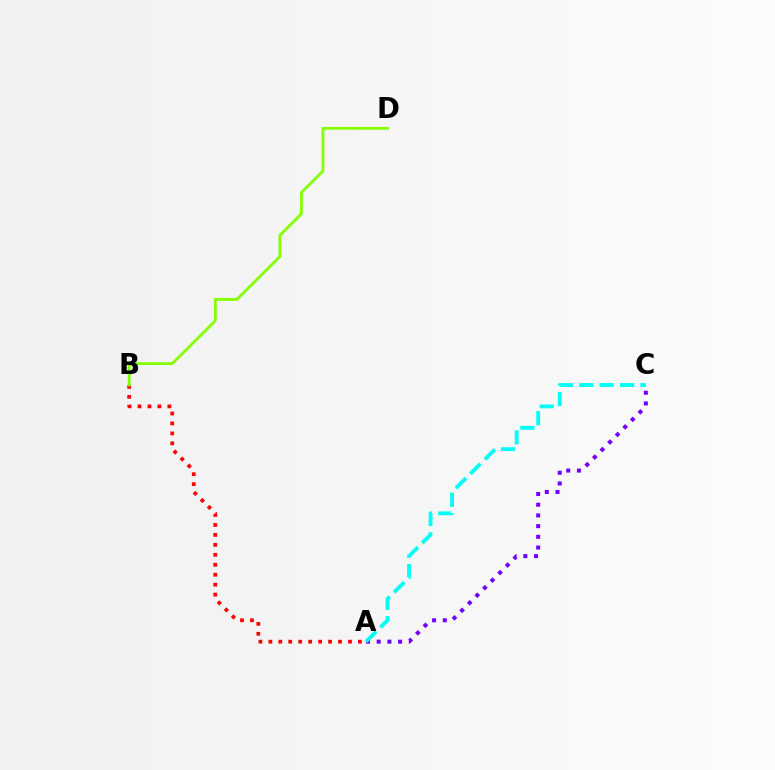{('A', 'B'): [{'color': '#ff0000', 'line_style': 'dotted', 'thickness': 2.7}], ('B', 'D'): [{'color': '#84ff00', 'line_style': 'solid', 'thickness': 2.01}], ('A', 'C'): [{'color': '#7200ff', 'line_style': 'dotted', 'thickness': 2.91}, {'color': '#00fff6', 'line_style': 'dashed', 'thickness': 2.77}]}